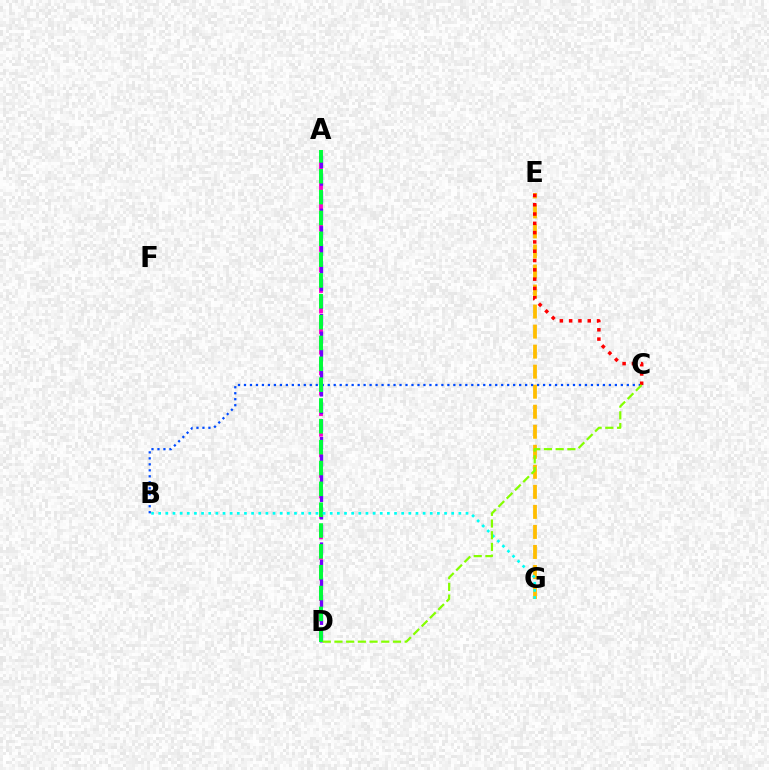{('A', 'D'): [{'color': '#ff00cf', 'line_style': 'dashed', 'thickness': 2.79}, {'color': '#7200ff', 'line_style': 'dashed', 'thickness': 2.39}, {'color': '#00ff39', 'line_style': 'dashed', 'thickness': 2.83}], ('E', 'G'): [{'color': '#ffbd00', 'line_style': 'dashed', 'thickness': 2.72}], ('B', 'C'): [{'color': '#004bff', 'line_style': 'dotted', 'thickness': 1.63}], ('C', 'E'): [{'color': '#ff0000', 'line_style': 'dotted', 'thickness': 2.53}], ('B', 'G'): [{'color': '#00fff6', 'line_style': 'dotted', 'thickness': 1.94}], ('C', 'D'): [{'color': '#84ff00', 'line_style': 'dashed', 'thickness': 1.59}]}